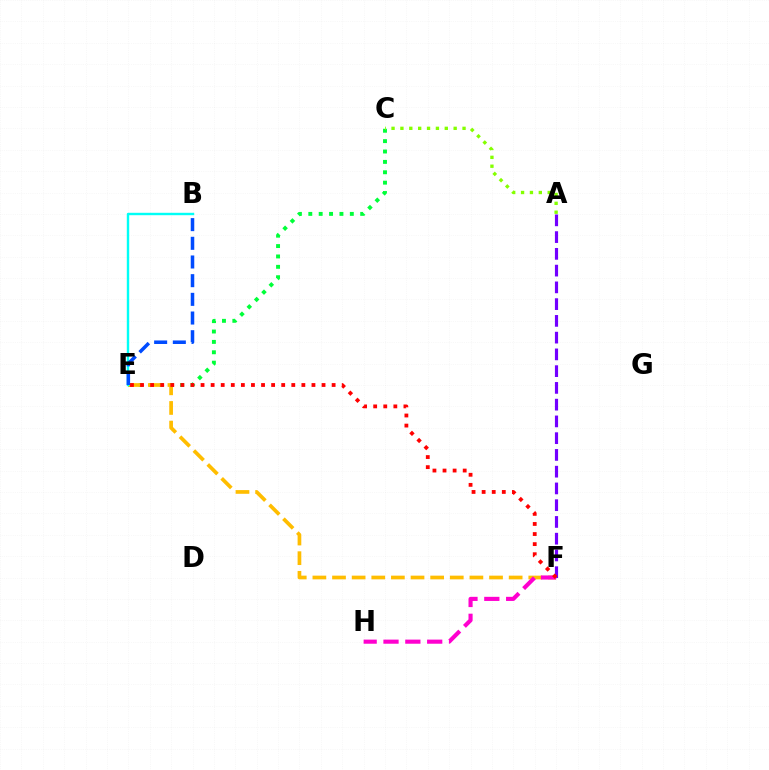{('A', 'F'): [{'color': '#7200ff', 'line_style': 'dashed', 'thickness': 2.28}], ('C', 'E'): [{'color': '#00ff39', 'line_style': 'dotted', 'thickness': 2.82}], ('E', 'F'): [{'color': '#ffbd00', 'line_style': 'dashed', 'thickness': 2.67}, {'color': '#ff0000', 'line_style': 'dotted', 'thickness': 2.74}], ('F', 'H'): [{'color': '#ff00cf', 'line_style': 'dashed', 'thickness': 2.97}], ('A', 'C'): [{'color': '#84ff00', 'line_style': 'dotted', 'thickness': 2.41}], ('B', 'E'): [{'color': '#00fff6', 'line_style': 'solid', 'thickness': 1.74}, {'color': '#004bff', 'line_style': 'dashed', 'thickness': 2.54}]}